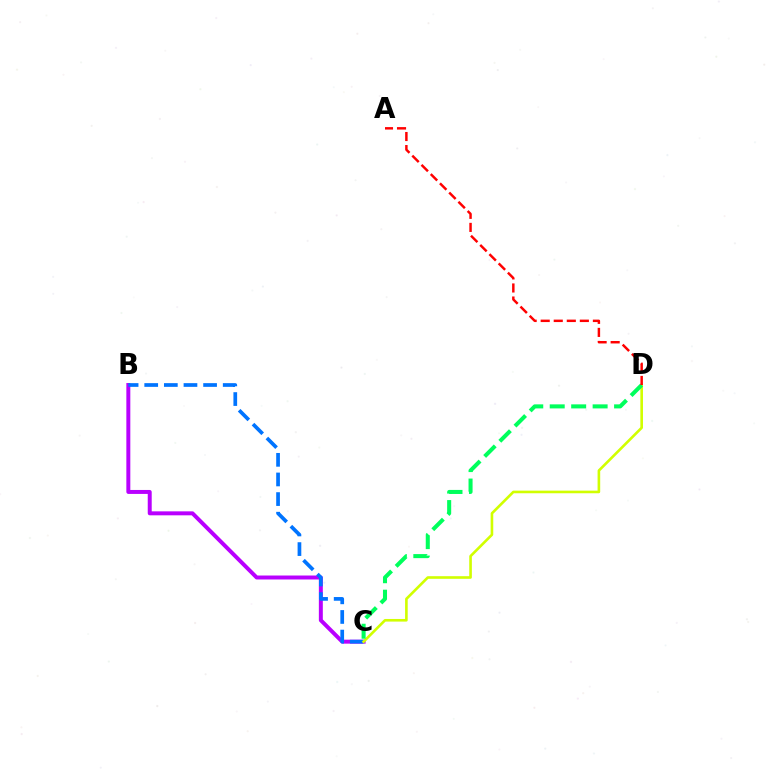{('B', 'C'): [{'color': '#b900ff', 'line_style': 'solid', 'thickness': 2.86}, {'color': '#0074ff', 'line_style': 'dashed', 'thickness': 2.67}], ('C', 'D'): [{'color': '#d1ff00', 'line_style': 'solid', 'thickness': 1.89}, {'color': '#00ff5c', 'line_style': 'dashed', 'thickness': 2.91}], ('A', 'D'): [{'color': '#ff0000', 'line_style': 'dashed', 'thickness': 1.77}]}